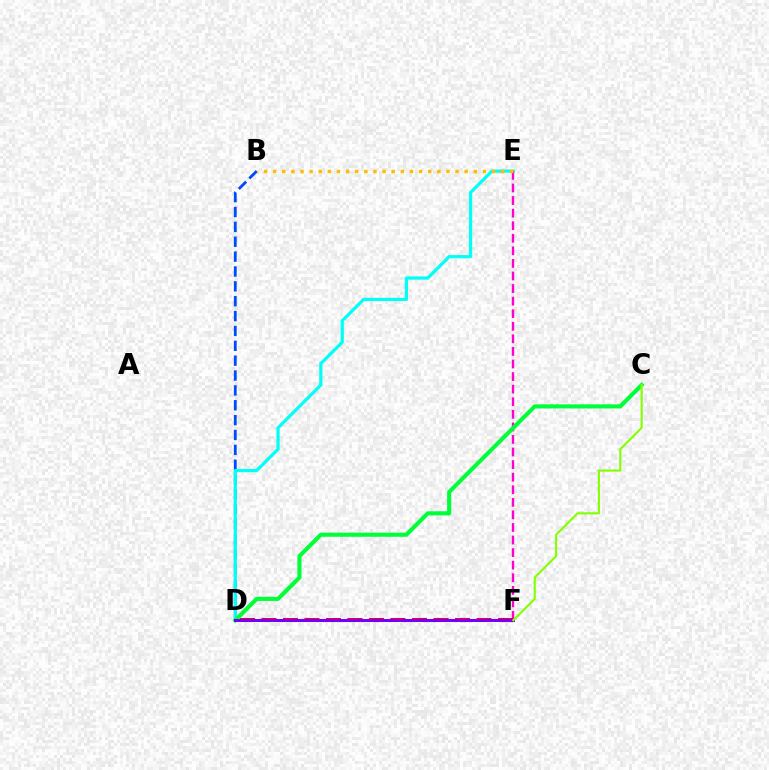{('B', 'D'): [{'color': '#004bff', 'line_style': 'dashed', 'thickness': 2.02}], ('D', 'E'): [{'color': '#00fff6', 'line_style': 'solid', 'thickness': 2.31}], ('E', 'F'): [{'color': '#ff00cf', 'line_style': 'dashed', 'thickness': 1.71}], ('D', 'F'): [{'color': '#ff0000', 'line_style': 'dashed', 'thickness': 2.92}, {'color': '#7200ff', 'line_style': 'solid', 'thickness': 2.16}], ('B', 'E'): [{'color': '#ffbd00', 'line_style': 'dotted', 'thickness': 2.48}], ('C', 'D'): [{'color': '#00ff39', 'line_style': 'solid', 'thickness': 2.95}], ('C', 'F'): [{'color': '#84ff00', 'line_style': 'solid', 'thickness': 1.52}]}